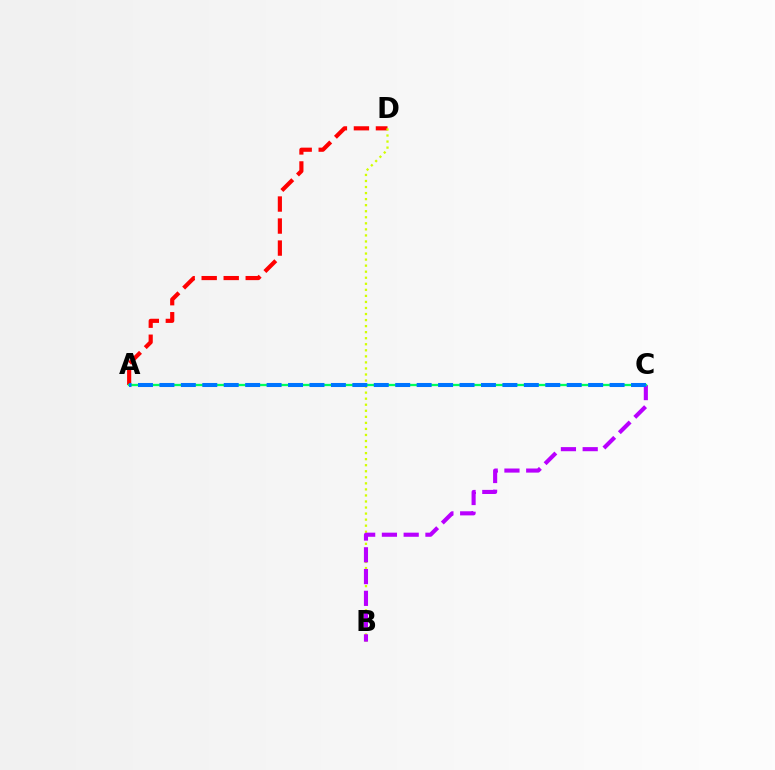{('A', 'D'): [{'color': '#ff0000', 'line_style': 'dashed', 'thickness': 2.99}], ('B', 'D'): [{'color': '#d1ff00', 'line_style': 'dotted', 'thickness': 1.64}], ('B', 'C'): [{'color': '#b900ff', 'line_style': 'dashed', 'thickness': 2.96}], ('A', 'C'): [{'color': '#00ff5c', 'line_style': 'solid', 'thickness': 1.66}, {'color': '#0074ff', 'line_style': 'dashed', 'thickness': 2.91}]}